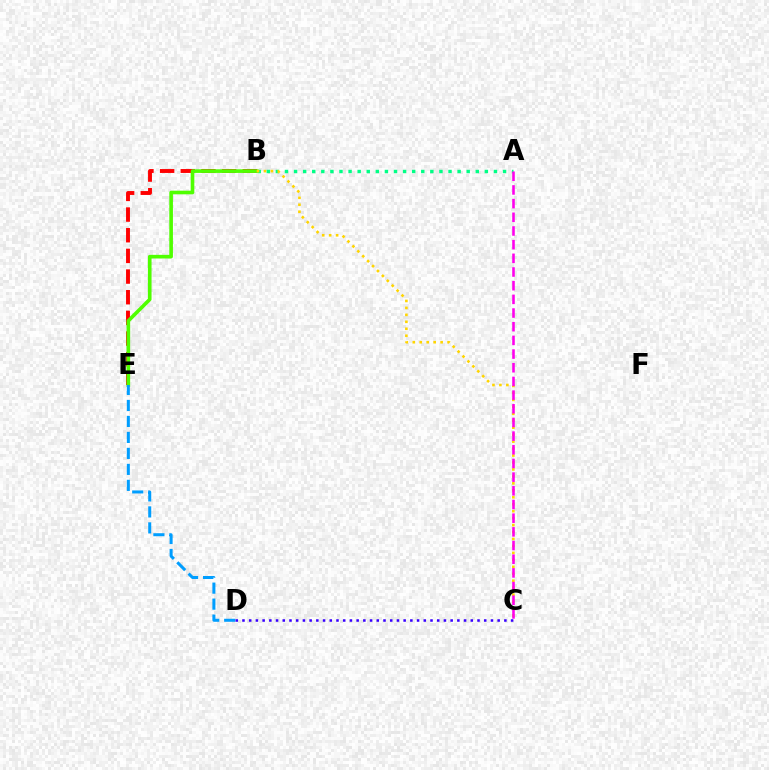{('B', 'E'): [{'color': '#ff0000', 'line_style': 'dashed', 'thickness': 2.81}, {'color': '#4fff00', 'line_style': 'solid', 'thickness': 2.62}], ('A', 'B'): [{'color': '#00ff86', 'line_style': 'dotted', 'thickness': 2.47}], ('D', 'E'): [{'color': '#009eff', 'line_style': 'dashed', 'thickness': 2.17}], ('C', 'D'): [{'color': '#3700ff', 'line_style': 'dotted', 'thickness': 1.82}], ('B', 'C'): [{'color': '#ffd500', 'line_style': 'dotted', 'thickness': 1.89}], ('A', 'C'): [{'color': '#ff00ed', 'line_style': 'dashed', 'thickness': 1.86}]}